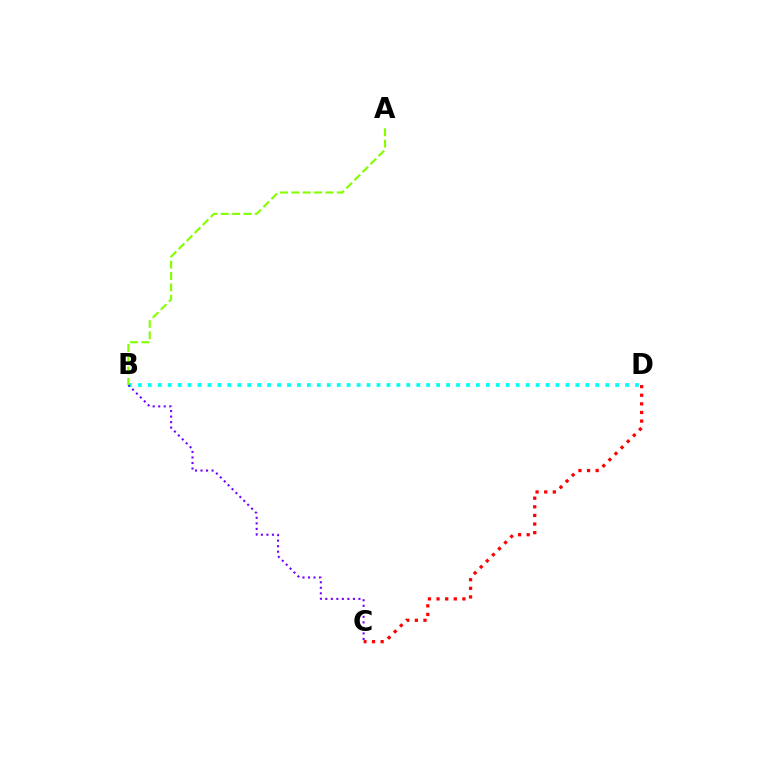{('B', 'D'): [{'color': '#00fff6', 'line_style': 'dotted', 'thickness': 2.7}], ('C', 'D'): [{'color': '#ff0000', 'line_style': 'dotted', 'thickness': 2.34}], ('B', 'C'): [{'color': '#7200ff', 'line_style': 'dotted', 'thickness': 1.5}], ('A', 'B'): [{'color': '#84ff00', 'line_style': 'dashed', 'thickness': 1.54}]}